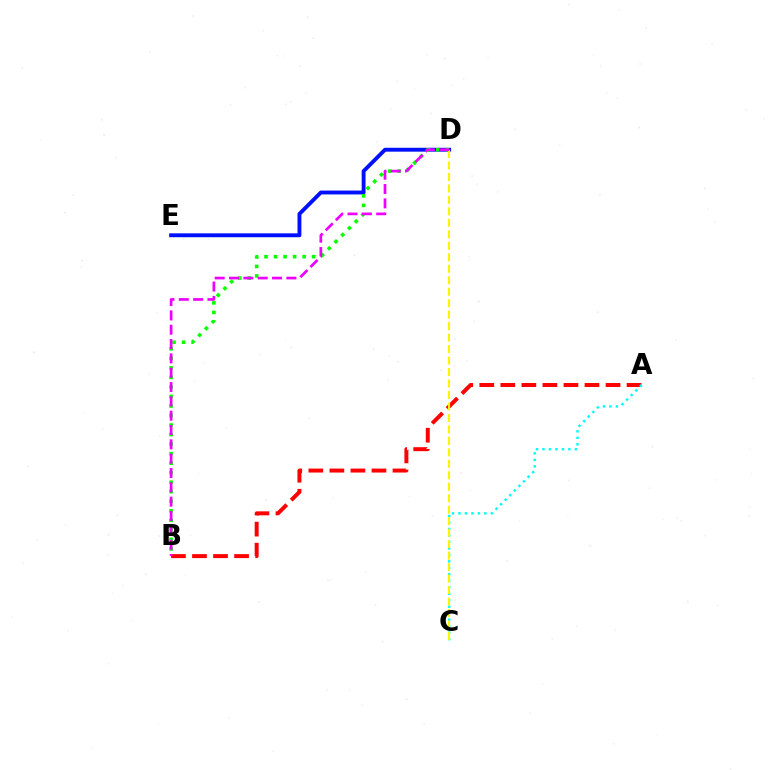{('A', 'B'): [{'color': '#ff0000', 'line_style': 'dashed', 'thickness': 2.86}], ('D', 'E'): [{'color': '#0010ff', 'line_style': 'solid', 'thickness': 2.79}], ('B', 'D'): [{'color': '#08ff00', 'line_style': 'dotted', 'thickness': 2.59}, {'color': '#ee00ff', 'line_style': 'dashed', 'thickness': 1.95}], ('A', 'C'): [{'color': '#00fff6', 'line_style': 'dotted', 'thickness': 1.76}], ('C', 'D'): [{'color': '#fcf500', 'line_style': 'dashed', 'thickness': 1.56}]}